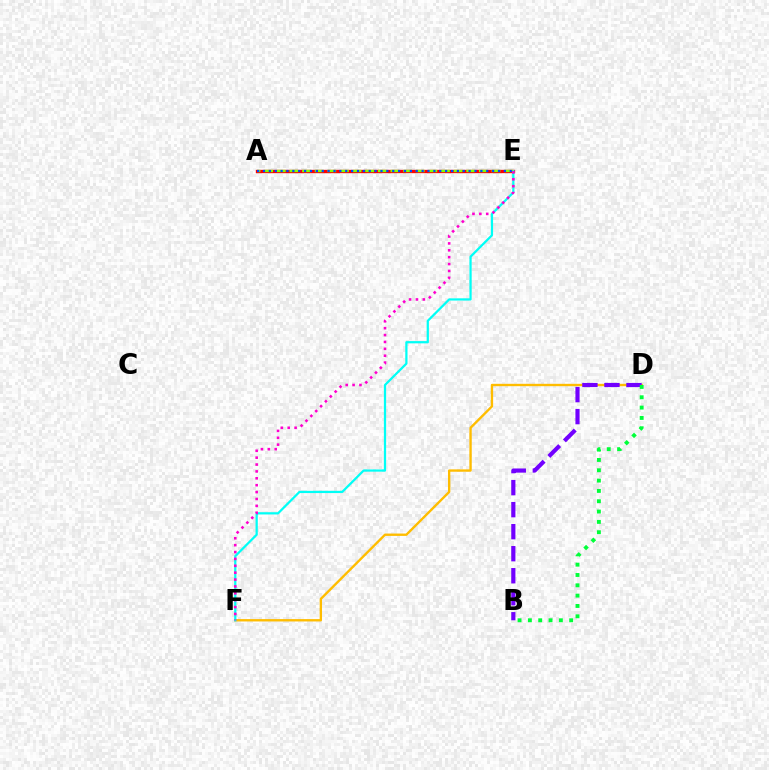{('D', 'F'): [{'color': '#ffbd00', 'line_style': 'solid', 'thickness': 1.7}], ('B', 'D'): [{'color': '#7200ff', 'line_style': 'dashed', 'thickness': 2.99}, {'color': '#00ff39', 'line_style': 'dotted', 'thickness': 2.81}], ('A', 'E'): [{'color': '#ff0000', 'line_style': 'solid', 'thickness': 2.4}, {'color': '#84ff00', 'line_style': 'dashed', 'thickness': 1.72}, {'color': '#004bff', 'line_style': 'dotted', 'thickness': 1.6}], ('E', 'F'): [{'color': '#00fff6', 'line_style': 'solid', 'thickness': 1.61}, {'color': '#ff00cf', 'line_style': 'dotted', 'thickness': 1.87}]}